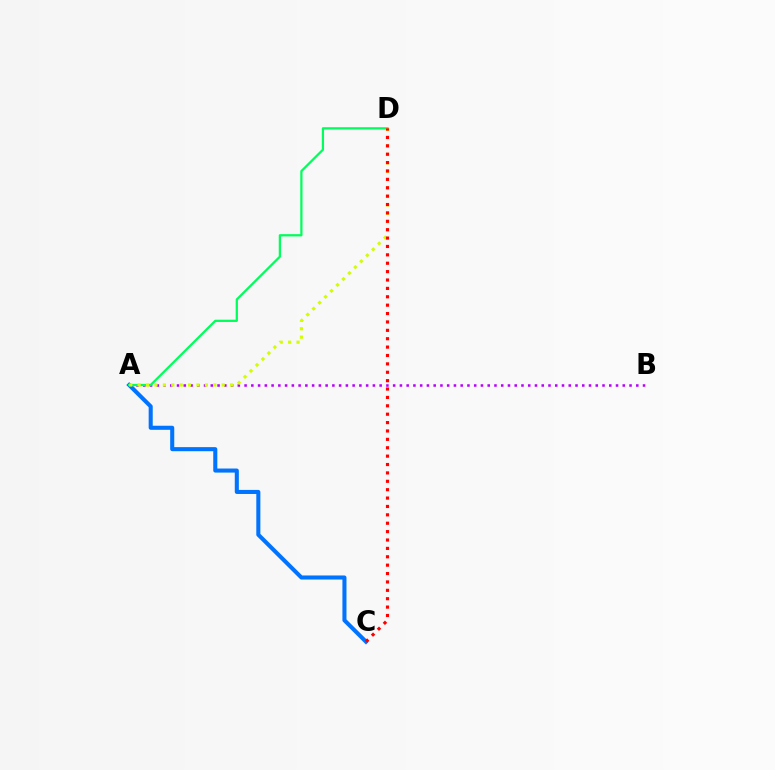{('A', 'B'): [{'color': '#b900ff', 'line_style': 'dotted', 'thickness': 1.83}], ('A', 'C'): [{'color': '#0074ff', 'line_style': 'solid', 'thickness': 2.93}], ('A', 'D'): [{'color': '#00ff5c', 'line_style': 'solid', 'thickness': 1.62}, {'color': '#d1ff00', 'line_style': 'dotted', 'thickness': 2.28}], ('C', 'D'): [{'color': '#ff0000', 'line_style': 'dotted', 'thickness': 2.28}]}